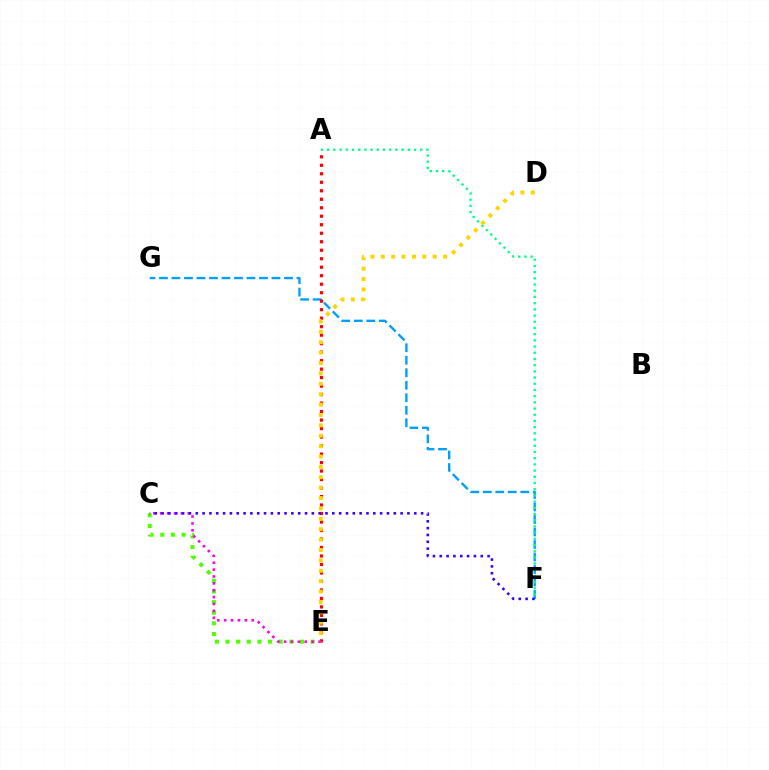{('F', 'G'): [{'color': '#009eff', 'line_style': 'dashed', 'thickness': 1.7}], ('A', 'E'): [{'color': '#ff0000', 'line_style': 'dotted', 'thickness': 2.31}], ('C', 'E'): [{'color': '#4fff00', 'line_style': 'dotted', 'thickness': 2.89}, {'color': '#ff00ed', 'line_style': 'dotted', 'thickness': 1.87}], ('A', 'F'): [{'color': '#00ff86', 'line_style': 'dotted', 'thickness': 1.68}], ('C', 'F'): [{'color': '#3700ff', 'line_style': 'dotted', 'thickness': 1.86}], ('D', 'E'): [{'color': '#ffd500', 'line_style': 'dotted', 'thickness': 2.82}]}